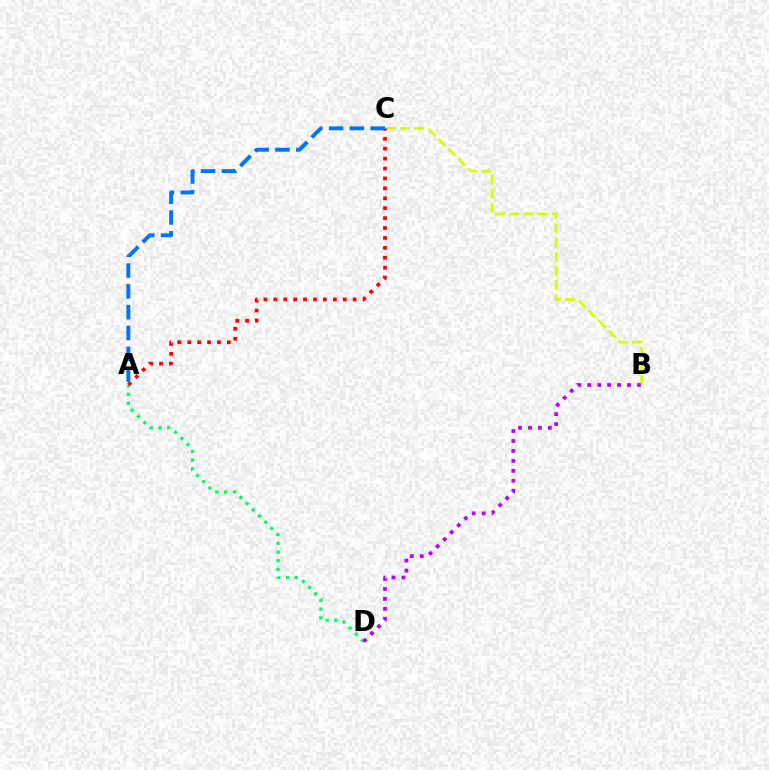{('A', 'D'): [{'color': '#00ff5c', 'line_style': 'dotted', 'thickness': 2.37}], ('B', 'C'): [{'color': '#d1ff00', 'line_style': 'dashed', 'thickness': 1.92}], ('A', 'C'): [{'color': '#ff0000', 'line_style': 'dotted', 'thickness': 2.69}, {'color': '#0074ff', 'line_style': 'dashed', 'thickness': 2.83}], ('B', 'D'): [{'color': '#b900ff', 'line_style': 'dotted', 'thickness': 2.7}]}